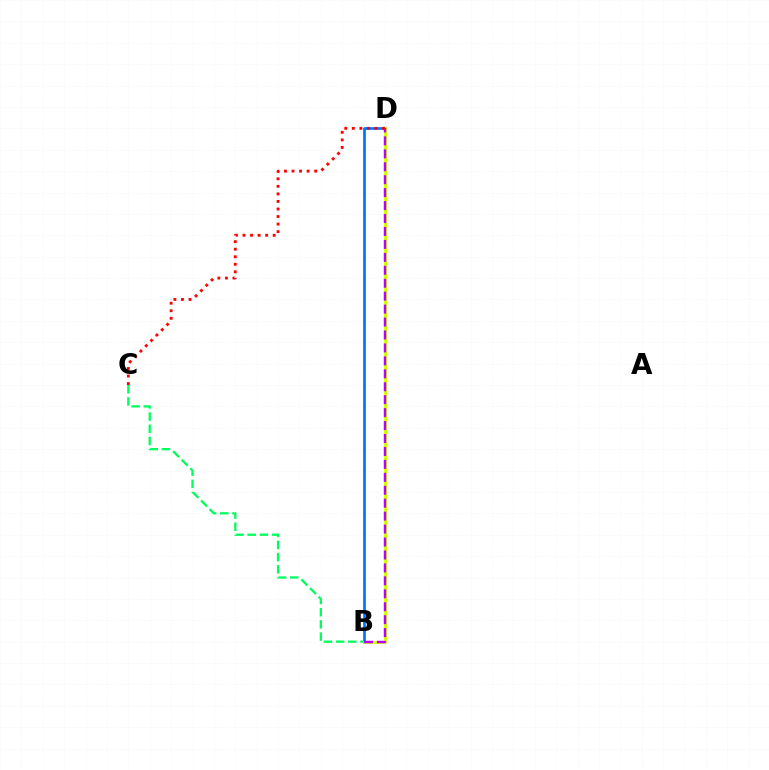{('B', 'D'): [{'color': '#0074ff', 'line_style': 'solid', 'thickness': 1.95}, {'color': '#d1ff00', 'line_style': 'solid', 'thickness': 2.09}, {'color': '#b900ff', 'line_style': 'dashed', 'thickness': 1.76}], ('C', 'D'): [{'color': '#ff0000', 'line_style': 'dotted', 'thickness': 2.05}], ('B', 'C'): [{'color': '#00ff5c', 'line_style': 'dashed', 'thickness': 1.66}]}